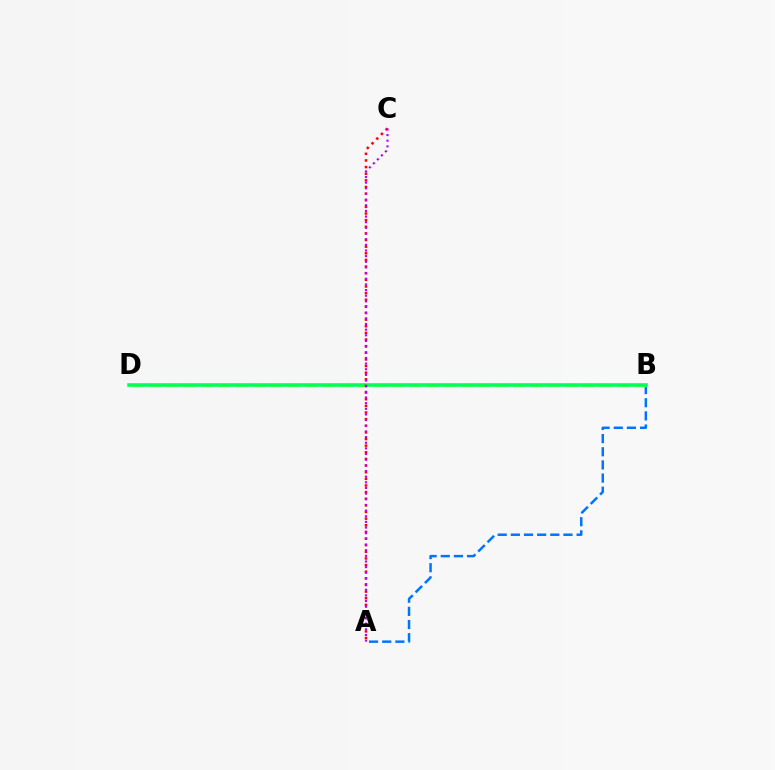{('A', 'B'): [{'color': '#0074ff', 'line_style': 'dashed', 'thickness': 1.79}], ('B', 'D'): [{'color': '#d1ff00', 'line_style': 'dashed', 'thickness': 2.35}, {'color': '#00ff5c', 'line_style': 'solid', 'thickness': 2.57}], ('A', 'C'): [{'color': '#ff0000', 'line_style': 'dotted', 'thickness': 1.8}, {'color': '#b900ff', 'line_style': 'dotted', 'thickness': 1.54}]}